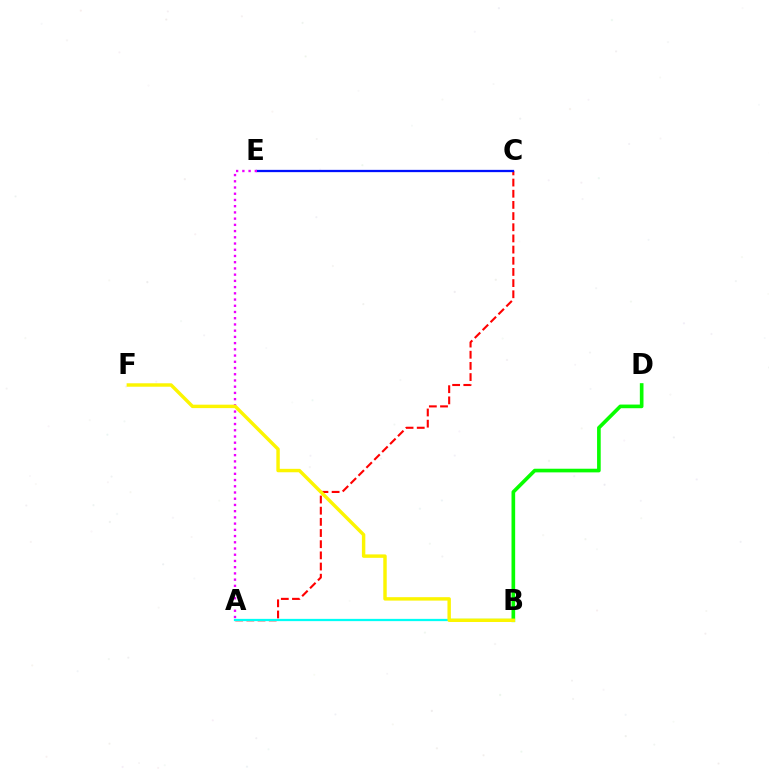{('A', 'C'): [{'color': '#ff0000', 'line_style': 'dashed', 'thickness': 1.52}], ('C', 'E'): [{'color': '#0010ff', 'line_style': 'solid', 'thickness': 1.64}], ('A', 'B'): [{'color': '#00fff6', 'line_style': 'solid', 'thickness': 1.62}], ('A', 'E'): [{'color': '#ee00ff', 'line_style': 'dotted', 'thickness': 1.69}], ('B', 'D'): [{'color': '#08ff00', 'line_style': 'solid', 'thickness': 2.63}], ('B', 'F'): [{'color': '#fcf500', 'line_style': 'solid', 'thickness': 2.47}]}